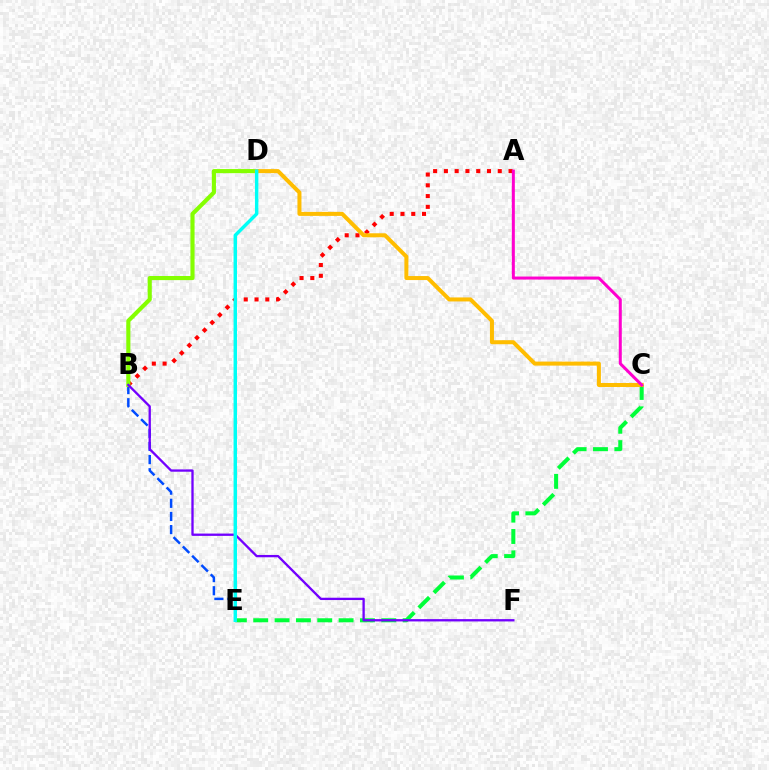{('C', 'E'): [{'color': '#00ff39', 'line_style': 'dashed', 'thickness': 2.9}], ('A', 'B'): [{'color': '#ff0000', 'line_style': 'dotted', 'thickness': 2.93}], ('B', 'E'): [{'color': '#004bff', 'line_style': 'dashed', 'thickness': 1.79}], ('B', 'D'): [{'color': '#84ff00', 'line_style': 'solid', 'thickness': 2.97}], ('B', 'F'): [{'color': '#7200ff', 'line_style': 'solid', 'thickness': 1.67}], ('C', 'D'): [{'color': '#ffbd00', 'line_style': 'solid', 'thickness': 2.89}], ('D', 'E'): [{'color': '#00fff6', 'line_style': 'solid', 'thickness': 2.47}], ('A', 'C'): [{'color': '#ff00cf', 'line_style': 'solid', 'thickness': 2.17}]}